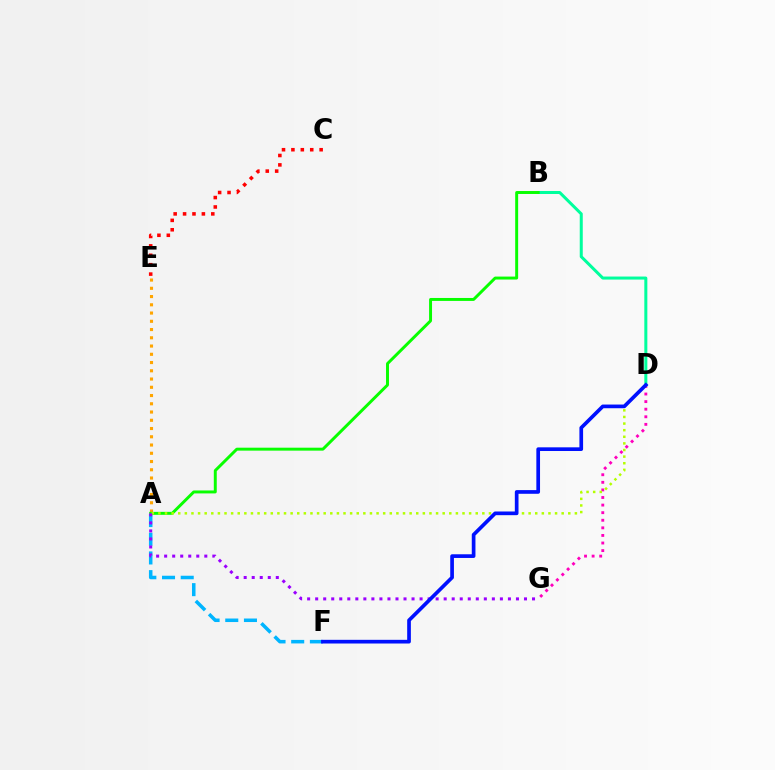{('A', 'F'): [{'color': '#00b5ff', 'line_style': 'dashed', 'thickness': 2.54}], ('D', 'G'): [{'color': '#ff00bd', 'line_style': 'dotted', 'thickness': 2.06}], ('B', 'D'): [{'color': '#00ff9d', 'line_style': 'solid', 'thickness': 2.17}], ('A', 'E'): [{'color': '#ffa500', 'line_style': 'dotted', 'thickness': 2.24}], ('A', 'B'): [{'color': '#08ff00', 'line_style': 'solid', 'thickness': 2.12}], ('A', 'D'): [{'color': '#b3ff00', 'line_style': 'dotted', 'thickness': 1.8}], ('A', 'G'): [{'color': '#9b00ff', 'line_style': 'dotted', 'thickness': 2.18}], ('C', 'E'): [{'color': '#ff0000', 'line_style': 'dotted', 'thickness': 2.56}], ('D', 'F'): [{'color': '#0010ff', 'line_style': 'solid', 'thickness': 2.65}]}